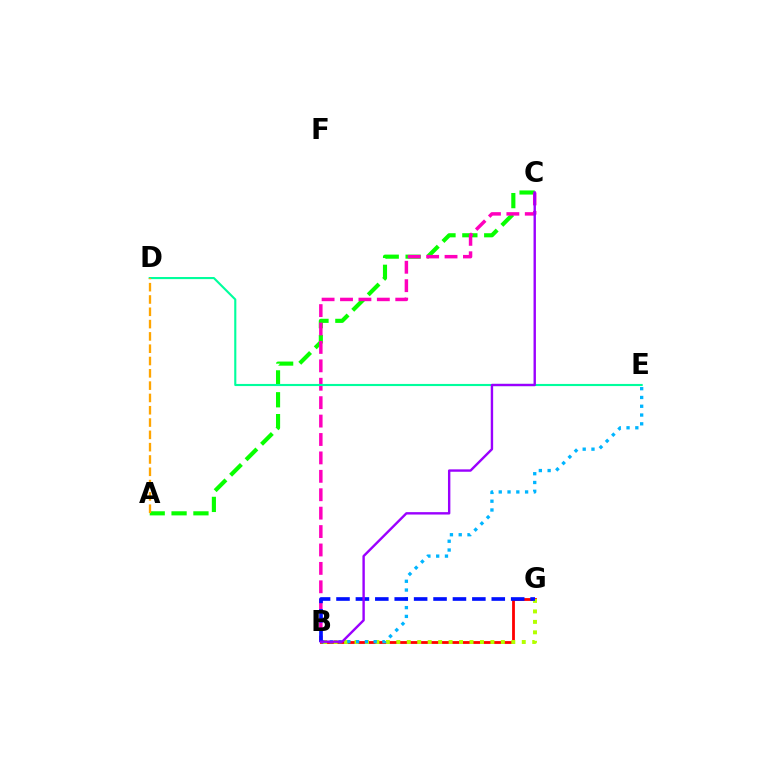{('B', 'G'): [{'color': '#ff0000', 'line_style': 'solid', 'thickness': 2.02}, {'color': '#b3ff00', 'line_style': 'dotted', 'thickness': 2.84}, {'color': '#0010ff', 'line_style': 'dashed', 'thickness': 2.64}], ('B', 'E'): [{'color': '#00b5ff', 'line_style': 'dotted', 'thickness': 2.39}], ('A', 'C'): [{'color': '#08ff00', 'line_style': 'dashed', 'thickness': 2.97}], ('B', 'C'): [{'color': '#ff00bd', 'line_style': 'dashed', 'thickness': 2.5}, {'color': '#9b00ff', 'line_style': 'solid', 'thickness': 1.72}], ('D', 'E'): [{'color': '#00ff9d', 'line_style': 'solid', 'thickness': 1.53}], ('A', 'D'): [{'color': '#ffa500', 'line_style': 'dashed', 'thickness': 1.67}]}